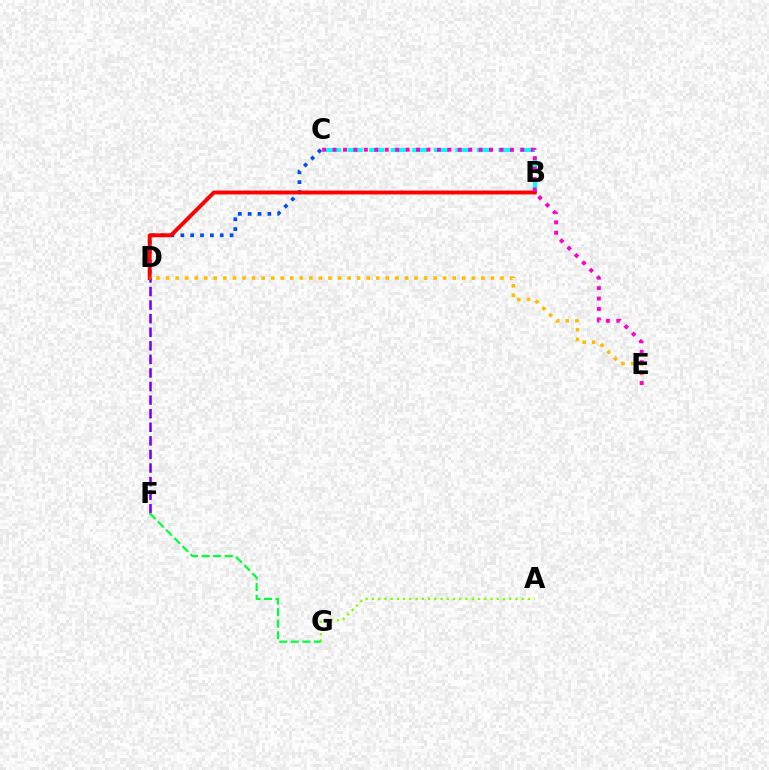{('D', 'F'): [{'color': '#7200ff', 'line_style': 'dashed', 'thickness': 1.84}], ('C', 'D'): [{'color': '#004bff', 'line_style': 'dotted', 'thickness': 2.68}], ('B', 'C'): [{'color': '#00fff6', 'line_style': 'dashed', 'thickness': 2.93}], ('B', 'D'): [{'color': '#ff0000', 'line_style': 'solid', 'thickness': 2.8}], ('D', 'E'): [{'color': '#ffbd00', 'line_style': 'dotted', 'thickness': 2.6}], ('C', 'E'): [{'color': '#ff00cf', 'line_style': 'dotted', 'thickness': 2.83}], ('A', 'G'): [{'color': '#84ff00', 'line_style': 'dotted', 'thickness': 1.7}], ('F', 'G'): [{'color': '#00ff39', 'line_style': 'dashed', 'thickness': 1.57}]}